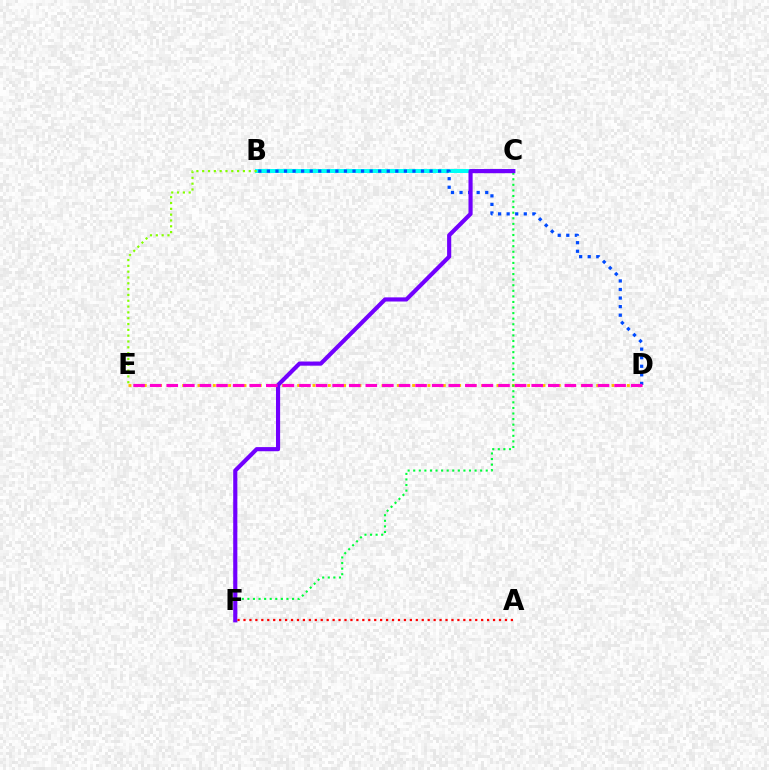{('D', 'E'): [{'color': '#ffbd00', 'line_style': 'dotted', 'thickness': 2.08}, {'color': '#ff00cf', 'line_style': 'dashed', 'thickness': 2.25}], ('C', 'F'): [{'color': '#00ff39', 'line_style': 'dotted', 'thickness': 1.52}, {'color': '#7200ff', 'line_style': 'solid', 'thickness': 2.98}], ('B', 'C'): [{'color': '#00fff6', 'line_style': 'solid', 'thickness': 2.89}], ('B', 'D'): [{'color': '#004bff', 'line_style': 'dotted', 'thickness': 2.33}], ('A', 'F'): [{'color': '#ff0000', 'line_style': 'dotted', 'thickness': 1.61}], ('B', 'E'): [{'color': '#84ff00', 'line_style': 'dotted', 'thickness': 1.58}]}